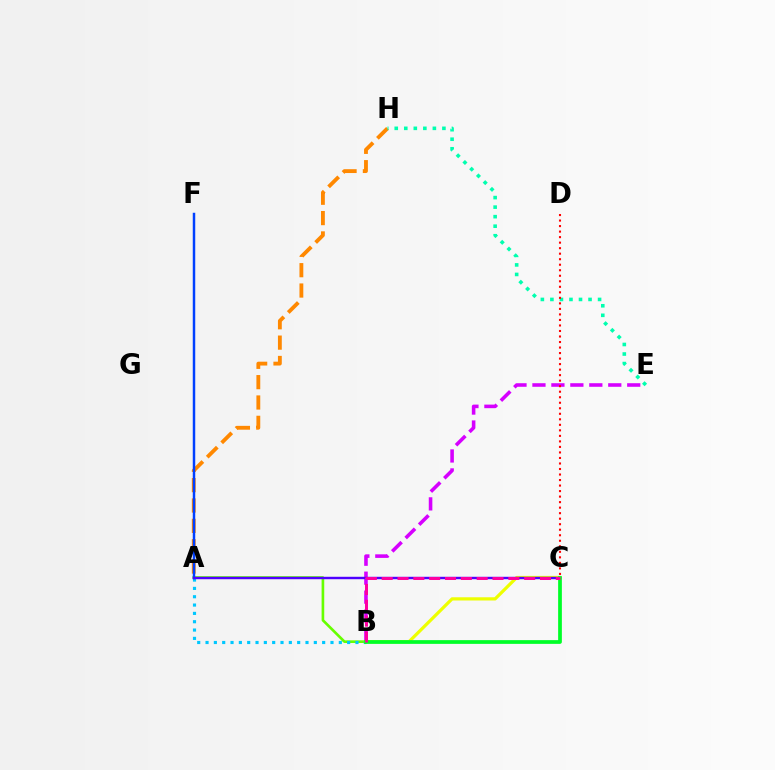{('A', 'H'): [{'color': '#ff8800', 'line_style': 'dashed', 'thickness': 2.76}], ('E', 'H'): [{'color': '#00ffaf', 'line_style': 'dotted', 'thickness': 2.59}], ('B', 'E'): [{'color': '#d600ff', 'line_style': 'dashed', 'thickness': 2.58}], ('A', 'B'): [{'color': '#66ff00', 'line_style': 'solid', 'thickness': 1.9}, {'color': '#00c7ff', 'line_style': 'dotted', 'thickness': 2.26}], ('C', 'D'): [{'color': '#ff0000', 'line_style': 'dotted', 'thickness': 1.5}], ('A', 'F'): [{'color': '#003fff', 'line_style': 'solid', 'thickness': 1.78}], ('B', 'C'): [{'color': '#eeff00', 'line_style': 'solid', 'thickness': 2.31}, {'color': '#00ff27', 'line_style': 'solid', 'thickness': 2.68}, {'color': '#ff00a0', 'line_style': 'dashed', 'thickness': 2.15}], ('A', 'C'): [{'color': '#4f00ff', 'line_style': 'solid', 'thickness': 1.75}]}